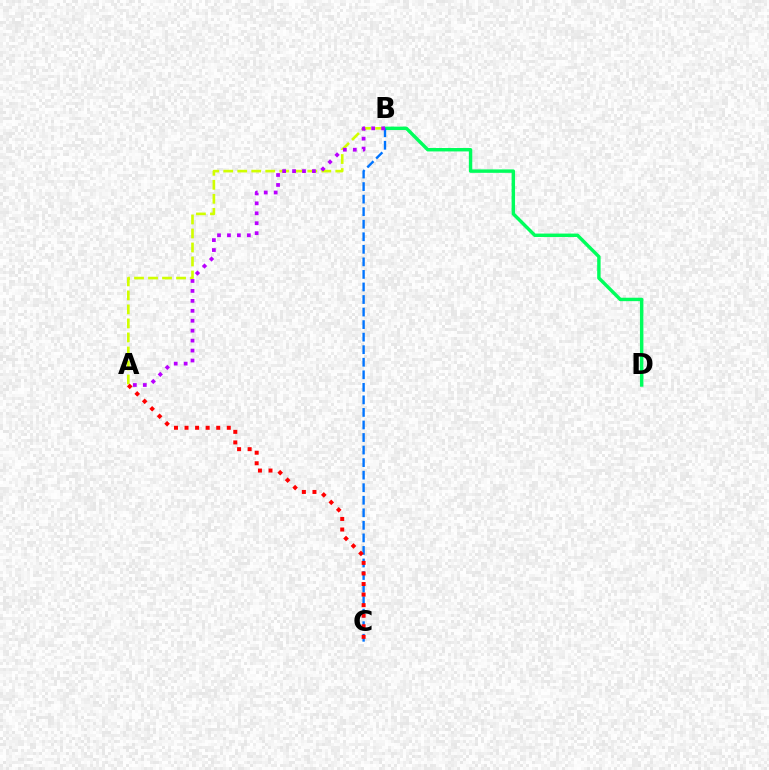{('B', 'D'): [{'color': '#00ff5c', 'line_style': 'solid', 'thickness': 2.47}], ('A', 'B'): [{'color': '#d1ff00', 'line_style': 'dashed', 'thickness': 1.9}, {'color': '#b900ff', 'line_style': 'dotted', 'thickness': 2.7}], ('B', 'C'): [{'color': '#0074ff', 'line_style': 'dashed', 'thickness': 1.7}], ('A', 'C'): [{'color': '#ff0000', 'line_style': 'dotted', 'thickness': 2.87}]}